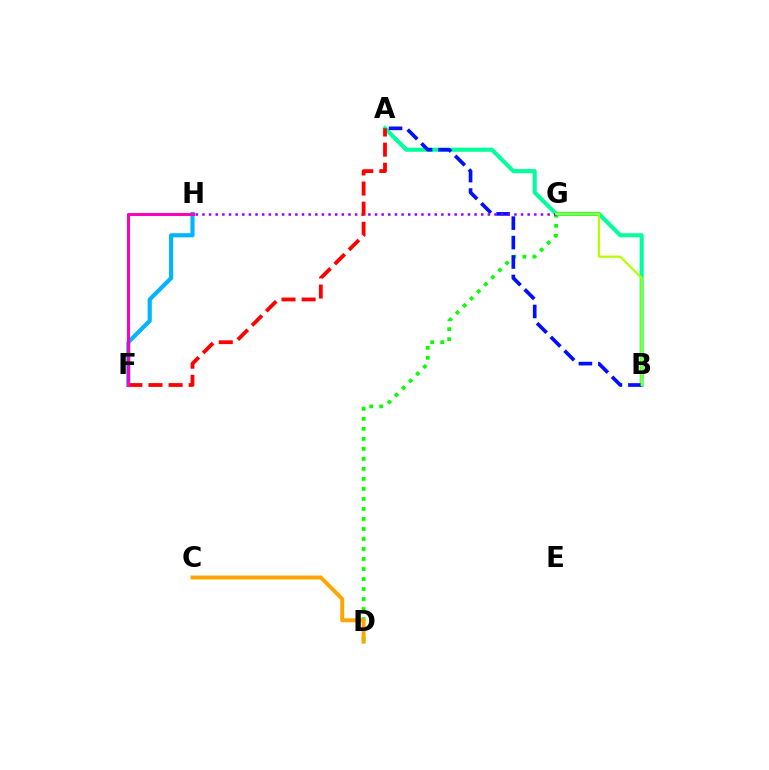{('D', 'G'): [{'color': '#08ff00', 'line_style': 'dotted', 'thickness': 2.72}], ('F', 'H'): [{'color': '#00b5ff', 'line_style': 'solid', 'thickness': 2.98}, {'color': '#ff00bd', 'line_style': 'solid', 'thickness': 2.19}], ('A', 'B'): [{'color': '#00ff9d', 'line_style': 'solid', 'thickness': 2.94}, {'color': '#0010ff', 'line_style': 'dashed', 'thickness': 2.64}], ('G', 'H'): [{'color': '#9b00ff', 'line_style': 'dotted', 'thickness': 1.8}], ('C', 'D'): [{'color': '#ffa500', 'line_style': 'solid', 'thickness': 2.83}], ('A', 'F'): [{'color': '#ff0000', 'line_style': 'dashed', 'thickness': 2.73}], ('B', 'G'): [{'color': '#b3ff00', 'line_style': 'solid', 'thickness': 1.58}]}